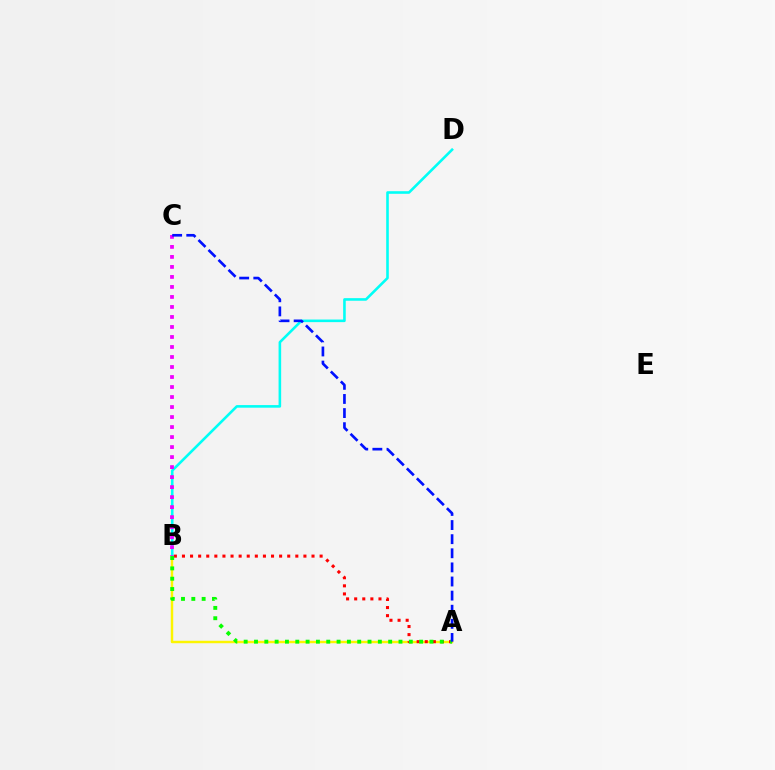{('A', 'B'): [{'color': '#fcf500', 'line_style': 'solid', 'thickness': 1.76}, {'color': '#ff0000', 'line_style': 'dotted', 'thickness': 2.2}, {'color': '#08ff00', 'line_style': 'dotted', 'thickness': 2.8}], ('B', 'D'): [{'color': '#00fff6', 'line_style': 'solid', 'thickness': 1.87}], ('B', 'C'): [{'color': '#ee00ff', 'line_style': 'dotted', 'thickness': 2.72}], ('A', 'C'): [{'color': '#0010ff', 'line_style': 'dashed', 'thickness': 1.92}]}